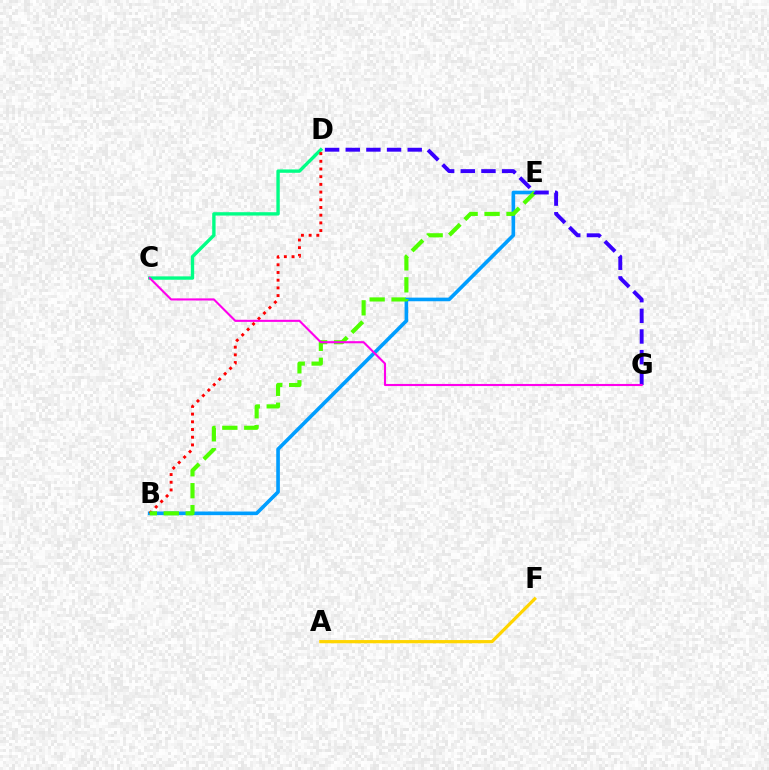{('B', 'E'): [{'color': '#009eff', 'line_style': 'solid', 'thickness': 2.61}, {'color': '#4fff00', 'line_style': 'dashed', 'thickness': 2.98}], ('C', 'D'): [{'color': '#00ff86', 'line_style': 'solid', 'thickness': 2.42}], ('B', 'D'): [{'color': '#ff0000', 'line_style': 'dotted', 'thickness': 2.09}], ('D', 'G'): [{'color': '#3700ff', 'line_style': 'dashed', 'thickness': 2.81}], ('A', 'F'): [{'color': '#ffd500', 'line_style': 'solid', 'thickness': 2.31}], ('C', 'G'): [{'color': '#ff00ed', 'line_style': 'solid', 'thickness': 1.52}]}